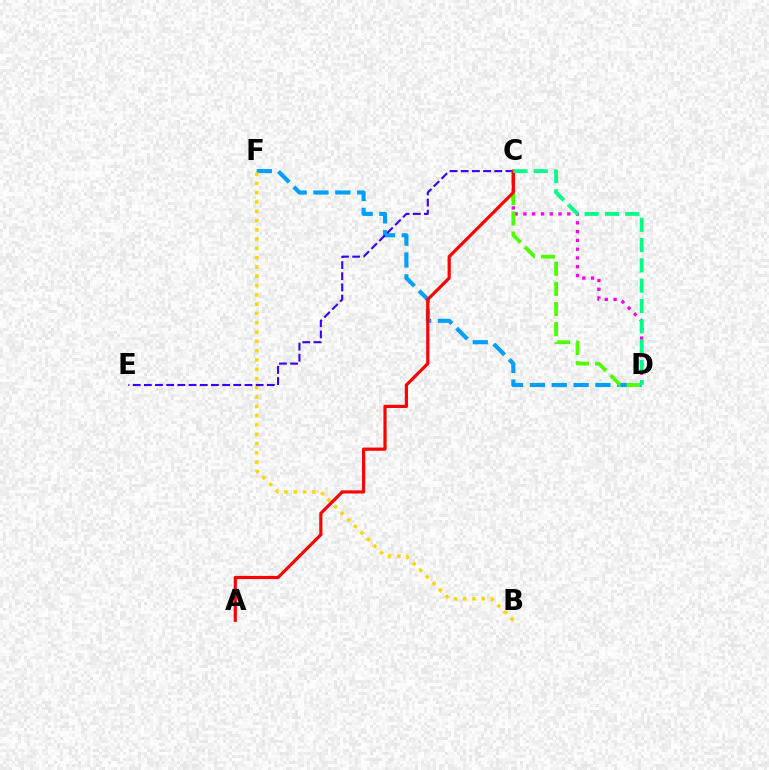{('D', 'F'): [{'color': '#009eff', 'line_style': 'dashed', 'thickness': 2.97}], ('C', 'D'): [{'color': '#ff00ed', 'line_style': 'dotted', 'thickness': 2.39}, {'color': '#4fff00', 'line_style': 'dashed', 'thickness': 2.74}, {'color': '#00ff86', 'line_style': 'dashed', 'thickness': 2.76}], ('C', 'E'): [{'color': '#3700ff', 'line_style': 'dashed', 'thickness': 1.52}], ('B', 'F'): [{'color': '#ffd500', 'line_style': 'dotted', 'thickness': 2.53}], ('A', 'C'): [{'color': '#ff0000', 'line_style': 'solid', 'thickness': 2.29}]}